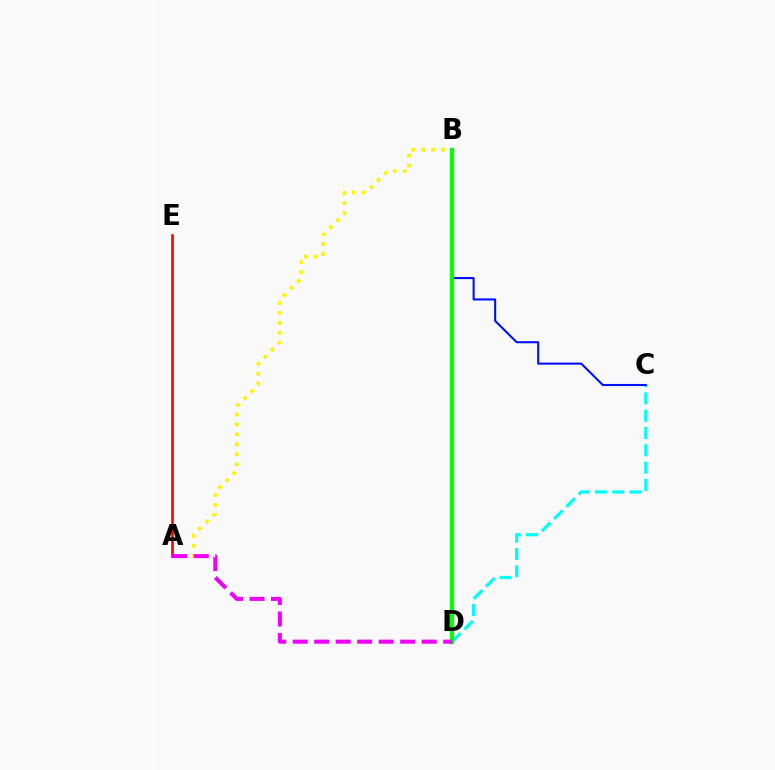{('C', 'D'): [{'color': '#00fff6', 'line_style': 'dashed', 'thickness': 2.35}], ('A', 'B'): [{'color': '#fcf500', 'line_style': 'dotted', 'thickness': 2.7}], ('A', 'E'): [{'color': '#ff0000', 'line_style': 'solid', 'thickness': 1.9}], ('B', 'C'): [{'color': '#0010ff', 'line_style': 'solid', 'thickness': 1.51}], ('B', 'D'): [{'color': '#08ff00', 'line_style': 'solid', 'thickness': 2.98}], ('A', 'D'): [{'color': '#ee00ff', 'line_style': 'dashed', 'thickness': 2.92}]}